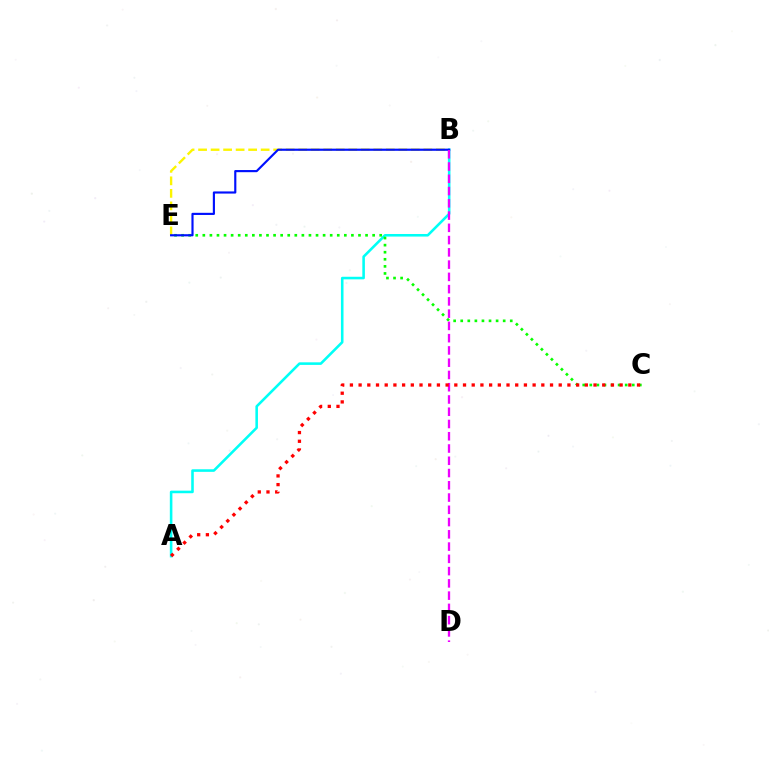{('B', 'E'): [{'color': '#fcf500', 'line_style': 'dashed', 'thickness': 1.7}, {'color': '#0010ff', 'line_style': 'solid', 'thickness': 1.55}], ('A', 'B'): [{'color': '#00fff6', 'line_style': 'solid', 'thickness': 1.85}], ('C', 'E'): [{'color': '#08ff00', 'line_style': 'dotted', 'thickness': 1.92}], ('B', 'D'): [{'color': '#ee00ff', 'line_style': 'dashed', 'thickness': 1.67}], ('A', 'C'): [{'color': '#ff0000', 'line_style': 'dotted', 'thickness': 2.36}]}